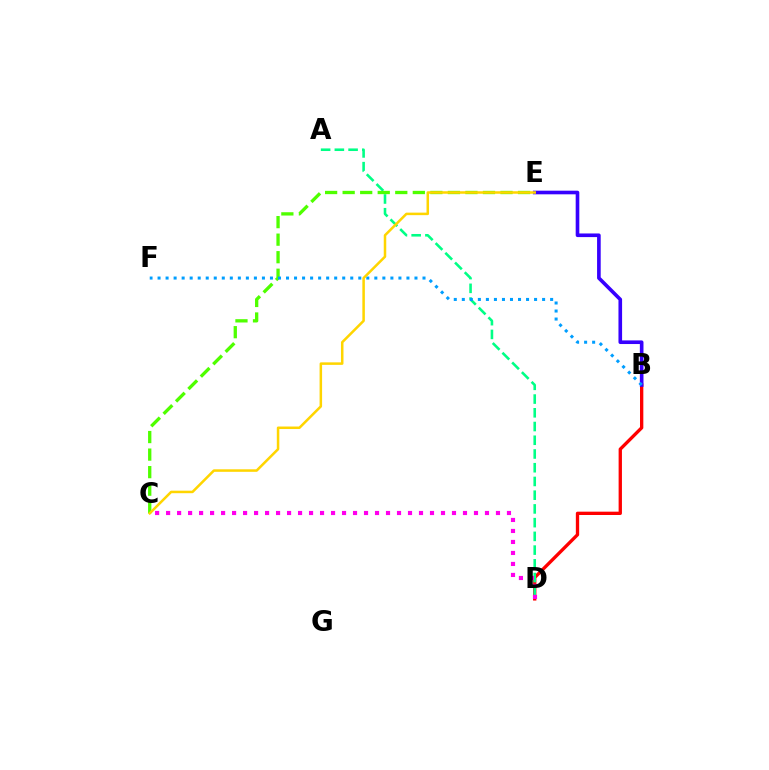{('B', 'D'): [{'color': '#ff0000', 'line_style': 'solid', 'thickness': 2.39}], ('B', 'E'): [{'color': '#3700ff', 'line_style': 'solid', 'thickness': 2.61}], ('A', 'D'): [{'color': '#00ff86', 'line_style': 'dashed', 'thickness': 1.87}], ('C', 'E'): [{'color': '#4fff00', 'line_style': 'dashed', 'thickness': 2.38}, {'color': '#ffd500', 'line_style': 'solid', 'thickness': 1.81}], ('B', 'F'): [{'color': '#009eff', 'line_style': 'dotted', 'thickness': 2.18}], ('C', 'D'): [{'color': '#ff00ed', 'line_style': 'dotted', 'thickness': 2.99}]}